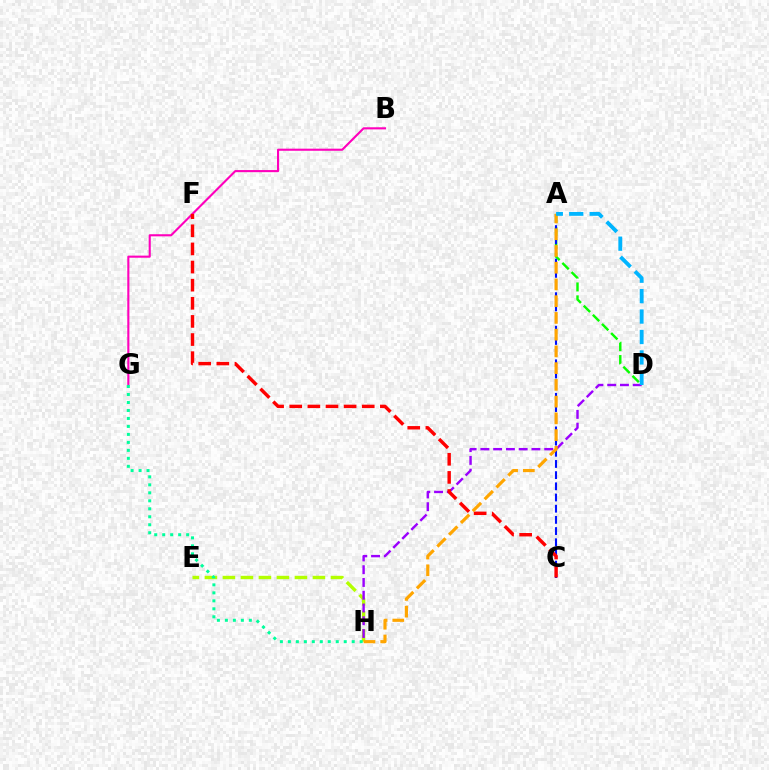{('B', 'G'): [{'color': '#ff00bd', 'line_style': 'solid', 'thickness': 1.52}], ('E', 'H'): [{'color': '#b3ff00', 'line_style': 'dashed', 'thickness': 2.45}], ('D', 'H'): [{'color': '#9b00ff', 'line_style': 'dashed', 'thickness': 1.73}], ('A', 'D'): [{'color': '#08ff00', 'line_style': 'dashed', 'thickness': 1.75}, {'color': '#00b5ff', 'line_style': 'dashed', 'thickness': 2.78}], ('A', 'C'): [{'color': '#0010ff', 'line_style': 'dashed', 'thickness': 1.52}], ('C', 'F'): [{'color': '#ff0000', 'line_style': 'dashed', 'thickness': 2.46}], ('A', 'H'): [{'color': '#ffa500', 'line_style': 'dashed', 'thickness': 2.27}], ('G', 'H'): [{'color': '#00ff9d', 'line_style': 'dotted', 'thickness': 2.17}]}